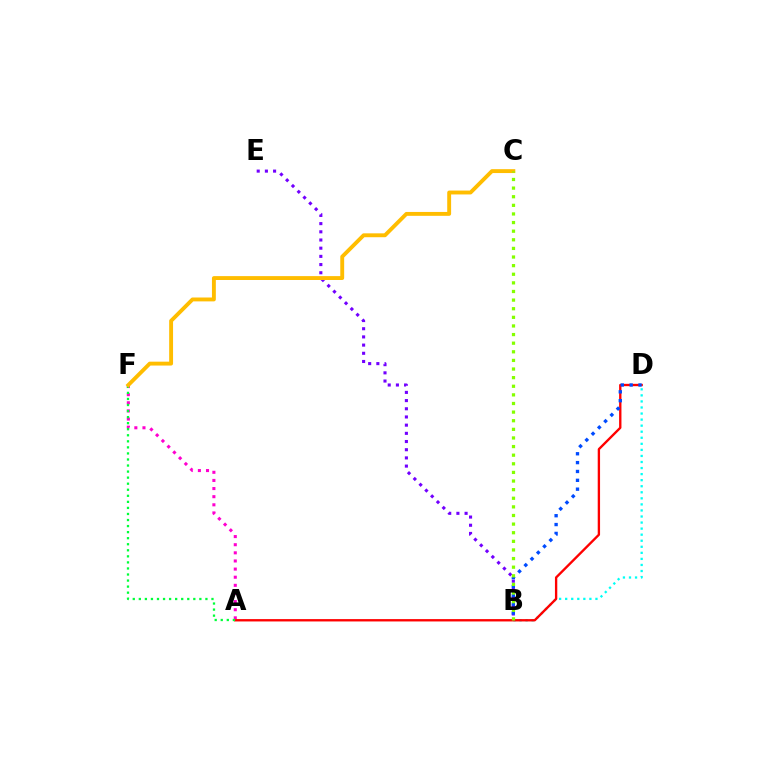{('B', 'D'): [{'color': '#00fff6', 'line_style': 'dotted', 'thickness': 1.65}, {'color': '#004bff', 'line_style': 'dotted', 'thickness': 2.4}], ('A', 'F'): [{'color': '#ff00cf', 'line_style': 'dotted', 'thickness': 2.21}, {'color': '#00ff39', 'line_style': 'dotted', 'thickness': 1.64}], ('A', 'D'): [{'color': '#ff0000', 'line_style': 'solid', 'thickness': 1.69}], ('B', 'E'): [{'color': '#7200ff', 'line_style': 'dotted', 'thickness': 2.22}], ('C', 'F'): [{'color': '#ffbd00', 'line_style': 'solid', 'thickness': 2.8}], ('B', 'C'): [{'color': '#84ff00', 'line_style': 'dotted', 'thickness': 2.34}]}